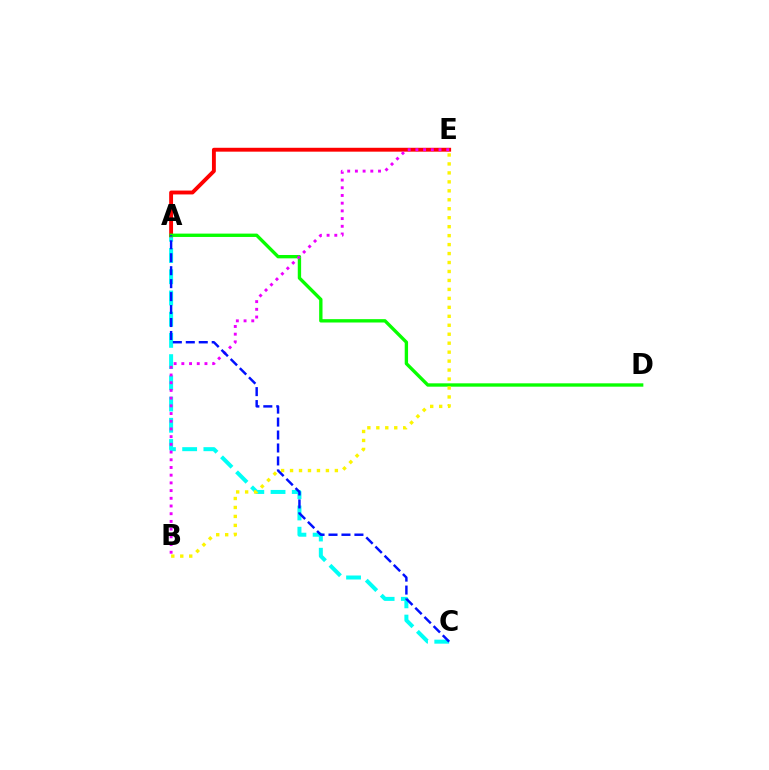{('A', 'C'): [{'color': '#00fff6', 'line_style': 'dashed', 'thickness': 2.88}, {'color': '#0010ff', 'line_style': 'dashed', 'thickness': 1.76}], ('A', 'E'): [{'color': '#ff0000', 'line_style': 'solid', 'thickness': 2.79}], ('A', 'D'): [{'color': '#08ff00', 'line_style': 'solid', 'thickness': 2.41}], ('B', 'E'): [{'color': '#fcf500', 'line_style': 'dotted', 'thickness': 2.44}, {'color': '#ee00ff', 'line_style': 'dotted', 'thickness': 2.09}]}